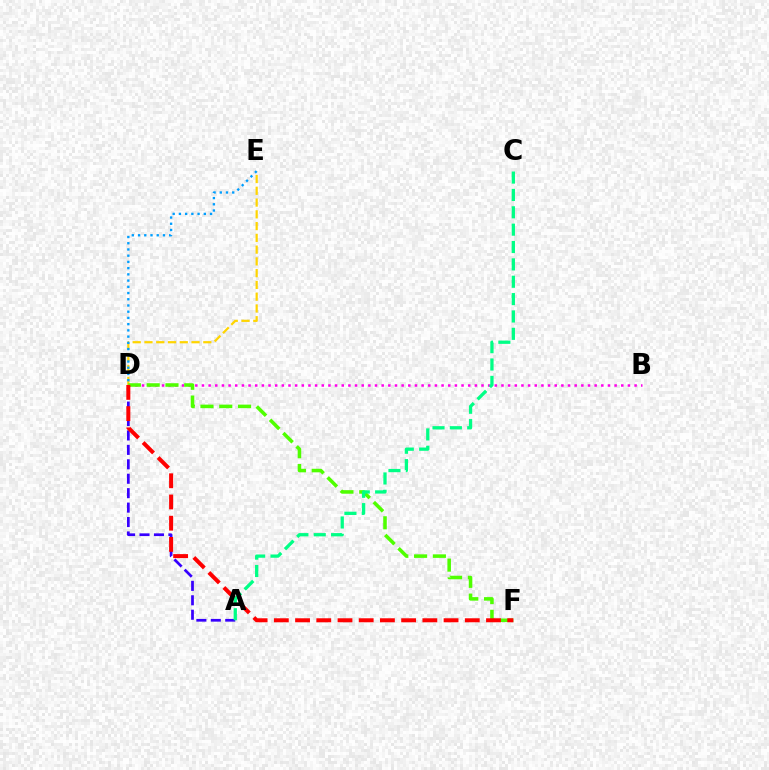{('D', 'E'): [{'color': '#ffd500', 'line_style': 'dashed', 'thickness': 1.6}, {'color': '#009eff', 'line_style': 'dotted', 'thickness': 1.69}], ('A', 'D'): [{'color': '#3700ff', 'line_style': 'dashed', 'thickness': 1.96}], ('B', 'D'): [{'color': '#ff00ed', 'line_style': 'dotted', 'thickness': 1.81}], ('D', 'F'): [{'color': '#4fff00', 'line_style': 'dashed', 'thickness': 2.55}, {'color': '#ff0000', 'line_style': 'dashed', 'thickness': 2.88}], ('A', 'C'): [{'color': '#00ff86', 'line_style': 'dashed', 'thickness': 2.36}]}